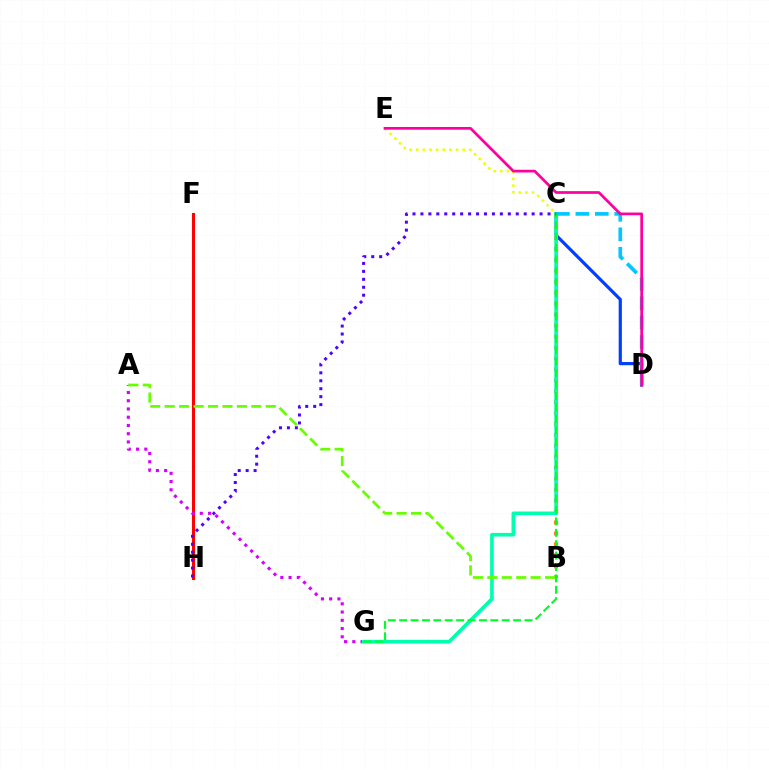{('C', 'D'): [{'color': '#003fff', 'line_style': 'solid', 'thickness': 2.3}, {'color': '#00c7ff', 'line_style': 'dashed', 'thickness': 2.64}], ('B', 'C'): [{'color': '#ff8800', 'line_style': 'dotted', 'thickness': 2.97}], ('F', 'H'): [{'color': '#ff0000', 'line_style': 'solid', 'thickness': 2.21}], ('A', 'G'): [{'color': '#d600ff', 'line_style': 'dotted', 'thickness': 2.24}], ('C', 'E'): [{'color': '#eeff00', 'line_style': 'dotted', 'thickness': 1.8}], ('C', 'G'): [{'color': '#00ffaf', 'line_style': 'solid', 'thickness': 2.63}, {'color': '#00ff27', 'line_style': 'dashed', 'thickness': 1.55}], ('A', 'B'): [{'color': '#66ff00', 'line_style': 'dashed', 'thickness': 1.96}], ('D', 'E'): [{'color': '#ff00a0', 'line_style': 'solid', 'thickness': 1.96}], ('C', 'H'): [{'color': '#4f00ff', 'line_style': 'dotted', 'thickness': 2.16}]}